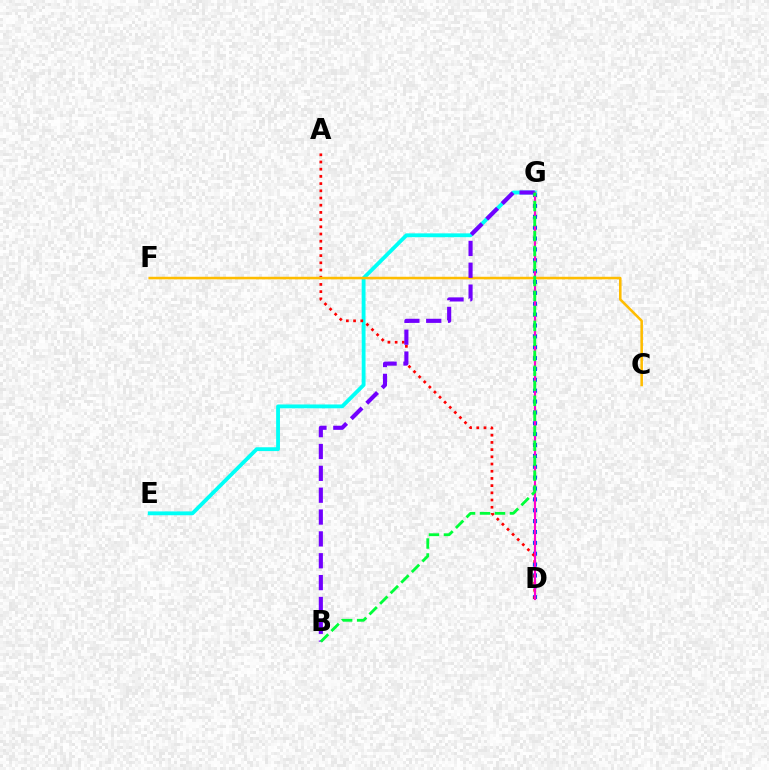{('D', 'G'): [{'color': '#004bff', 'line_style': 'dotted', 'thickness': 2.95}, {'color': '#84ff00', 'line_style': 'dotted', 'thickness': 1.61}, {'color': '#ff00cf', 'line_style': 'solid', 'thickness': 1.53}], ('E', 'G'): [{'color': '#00fff6', 'line_style': 'solid', 'thickness': 2.76}], ('A', 'D'): [{'color': '#ff0000', 'line_style': 'dotted', 'thickness': 1.96}], ('C', 'F'): [{'color': '#ffbd00', 'line_style': 'solid', 'thickness': 1.84}], ('B', 'G'): [{'color': '#7200ff', 'line_style': 'dashed', 'thickness': 2.97}, {'color': '#00ff39', 'line_style': 'dashed', 'thickness': 2.03}]}